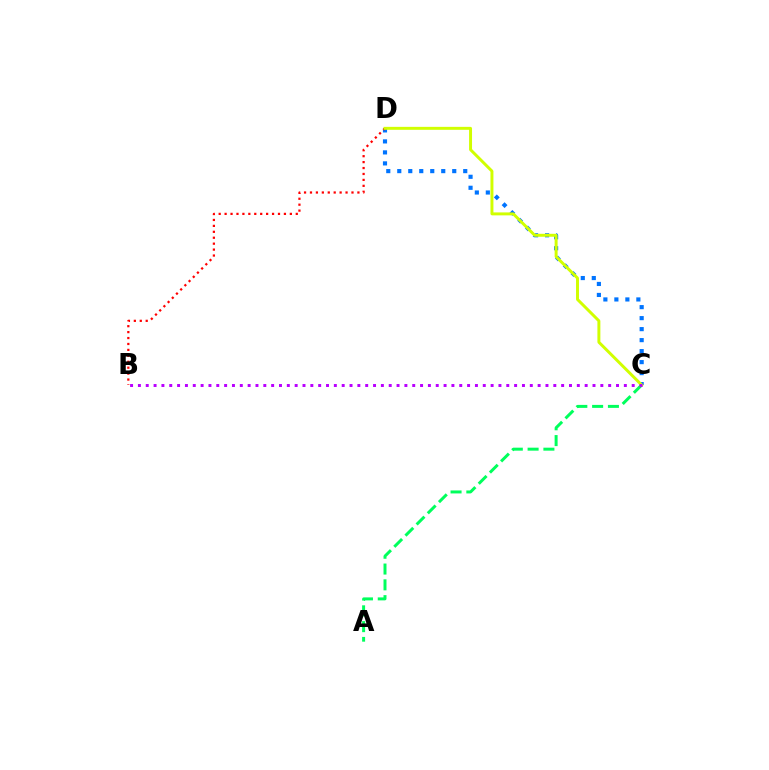{('A', 'C'): [{'color': '#00ff5c', 'line_style': 'dashed', 'thickness': 2.15}], ('C', 'D'): [{'color': '#0074ff', 'line_style': 'dotted', 'thickness': 2.99}, {'color': '#d1ff00', 'line_style': 'solid', 'thickness': 2.13}], ('B', 'D'): [{'color': '#ff0000', 'line_style': 'dotted', 'thickness': 1.61}], ('B', 'C'): [{'color': '#b900ff', 'line_style': 'dotted', 'thickness': 2.13}]}